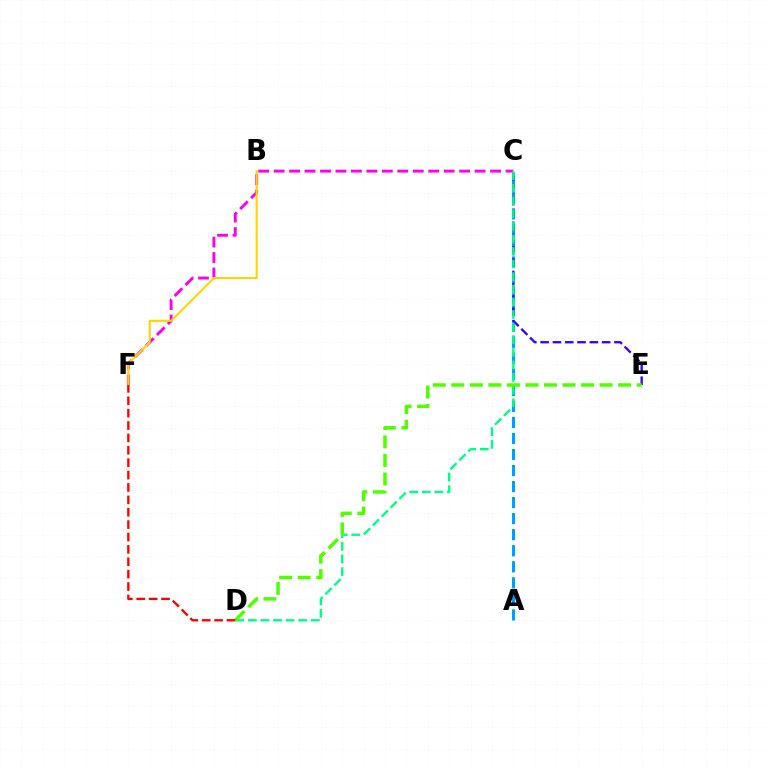{('C', 'F'): [{'color': '#ff00ed', 'line_style': 'dashed', 'thickness': 2.1}], ('A', 'C'): [{'color': '#009eff', 'line_style': 'dashed', 'thickness': 2.18}], ('B', 'F'): [{'color': '#ffd500', 'line_style': 'solid', 'thickness': 1.51}], ('C', 'E'): [{'color': '#3700ff', 'line_style': 'dashed', 'thickness': 1.67}], ('C', 'D'): [{'color': '#00ff86', 'line_style': 'dashed', 'thickness': 1.71}], ('D', 'E'): [{'color': '#4fff00', 'line_style': 'dashed', 'thickness': 2.52}], ('D', 'F'): [{'color': '#ff0000', 'line_style': 'dashed', 'thickness': 1.68}]}